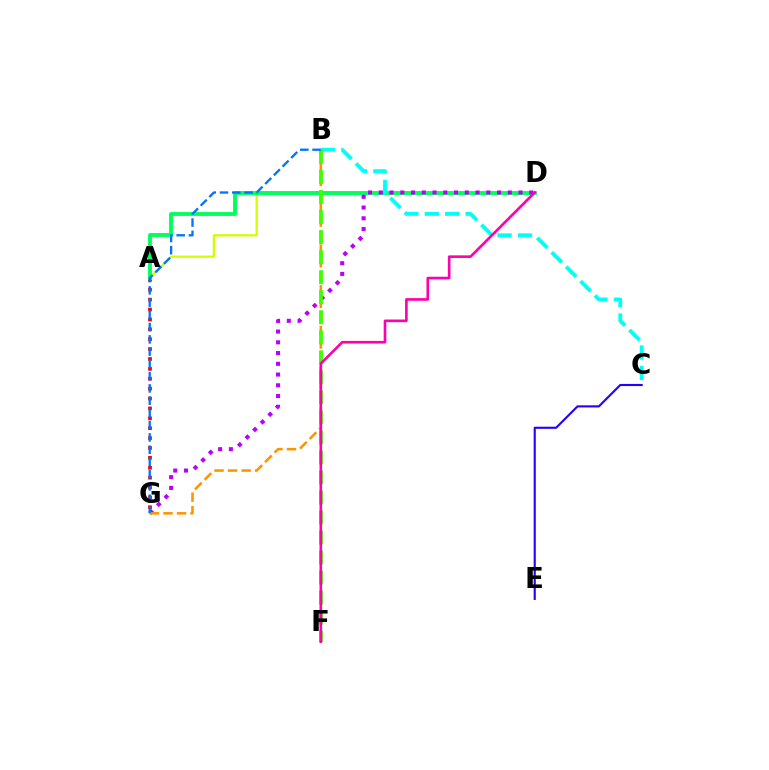{('A', 'G'): [{'color': '#ff0000', 'line_style': 'dotted', 'thickness': 2.69}], ('A', 'D'): [{'color': '#d1ff00', 'line_style': 'solid', 'thickness': 1.64}, {'color': '#00ff5c', 'line_style': 'solid', 'thickness': 2.77}], ('D', 'G'): [{'color': '#b900ff', 'line_style': 'dotted', 'thickness': 2.92}], ('B', 'G'): [{'color': '#ff9400', 'line_style': 'dashed', 'thickness': 1.84}, {'color': '#0074ff', 'line_style': 'dashed', 'thickness': 1.66}], ('B', 'C'): [{'color': '#00fff6', 'line_style': 'dashed', 'thickness': 2.77}], ('C', 'E'): [{'color': '#2500ff', 'line_style': 'solid', 'thickness': 1.53}], ('B', 'F'): [{'color': '#3dff00', 'line_style': 'dashed', 'thickness': 2.72}], ('D', 'F'): [{'color': '#ff00ac', 'line_style': 'solid', 'thickness': 1.9}]}